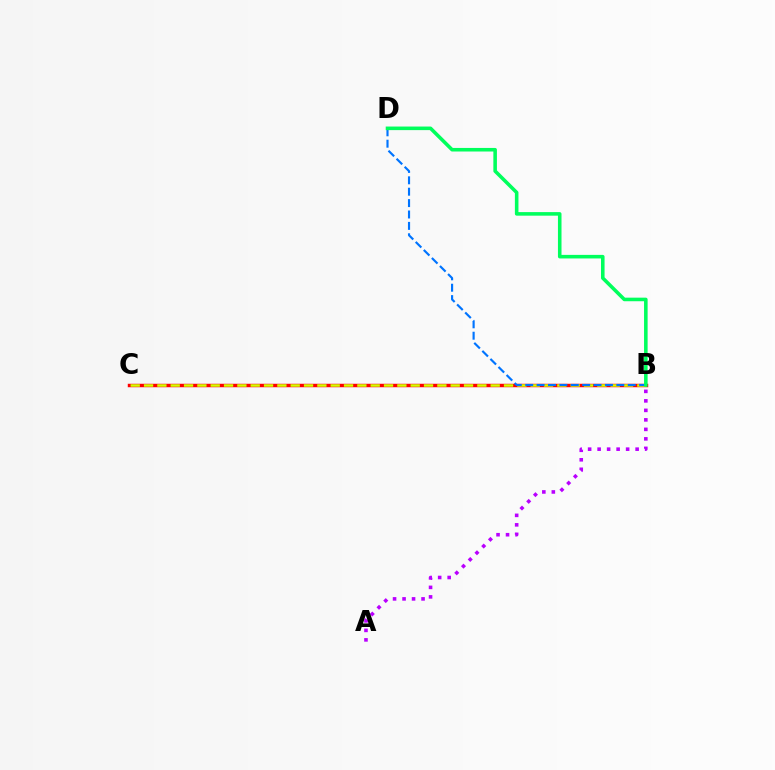{('B', 'C'): [{'color': '#ff0000', 'line_style': 'solid', 'thickness': 2.49}, {'color': '#d1ff00', 'line_style': 'dashed', 'thickness': 1.81}], ('A', 'B'): [{'color': '#b900ff', 'line_style': 'dotted', 'thickness': 2.58}], ('B', 'D'): [{'color': '#0074ff', 'line_style': 'dashed', 'thickness': 1.55}, {'color': '#00ff5c', 'line_style': 'solid', 'thickness': 2.57}]}